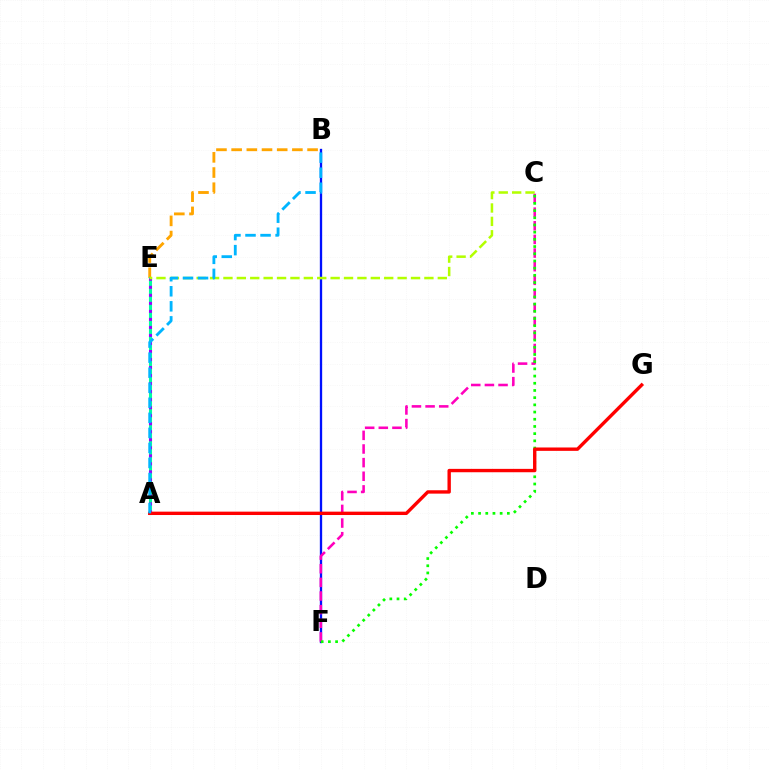{('B', 'F'): [{'color': '#0010ff', 'line_style': 'solid', 'thickness': 1.67}], ('B', 'E'): [{'color': '#ffa500', 'line_style': 'dashed', 'thickness': 2.06}], ('C', 'F'): [{'color': '#ff00bd', 'line_style': 'dashed', 'thickness': 1.85}, {'color': '#08ff00', 'line_style': 'dotted', 'thickness': 1.96}], ('A', 'E'): [{'color': '#00ff9d', 'line_style': 'solid', 'thickness': 2.22}, {'color': '#9b00ff', 'line_style': 'dotted', 'thickness': 2.18}], ('C', 'E'): [{'color': '#b3ff00', 'line_style': 'dashed', 'thickness': 1.82}], ('A', 'G'): [{'color': '#ff0000', 'line_style': 'solid', 'thickness': 2.43}], ('A', 'B'): [{'color': '#00b5ff', 'line_style': 'dashed', 'thickness': 2.04}]}